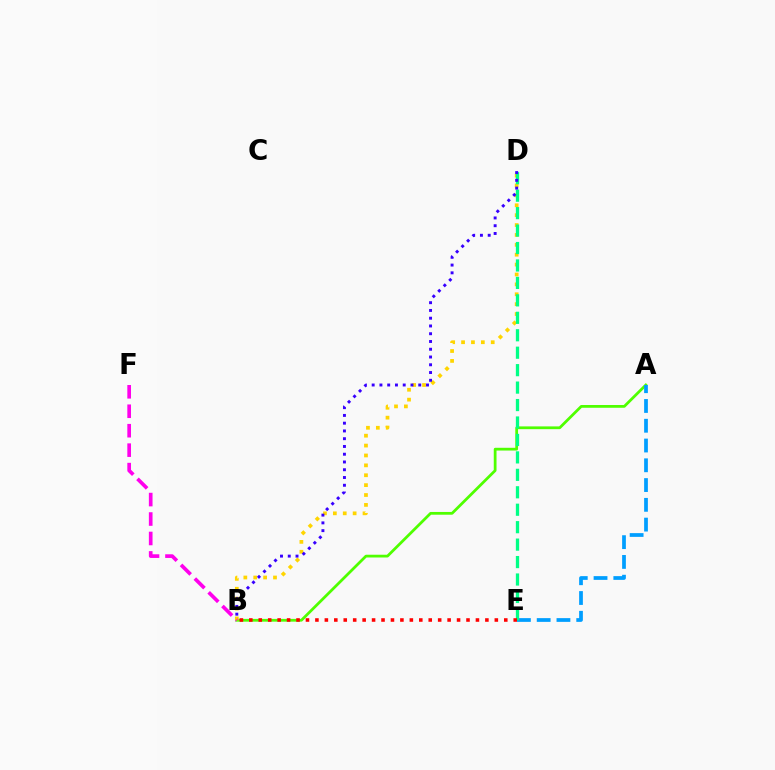{('A', 'B'): [{'color': '#4fff00', 'line_style': 'solid', 'thickness': 1.99}], ('B', 'D'): [{'color': '#ffd500', 'line_style': 'dotted', 'thickness': 2.69}, {'color': '#3700ff', 'line_style': 'dotted', 'thickness': 2.11}], ('A', 'E'): [{'color': '#009eff', 'line_style': 'dashed', 'thickness': 2.69}], ('D', 'E'): [{'color': '#00ff86', 'line_style': 'dashed', 'thickness': 2.37}], ('B', 'F'): [{'color': '#ff00ed', 'line_style': 'dashed', 'thickness': 2.64}], ('B', 'E'): [{'color': '#ff0000', 'line_style': 'dotted', 'thickness': 2.57}]}